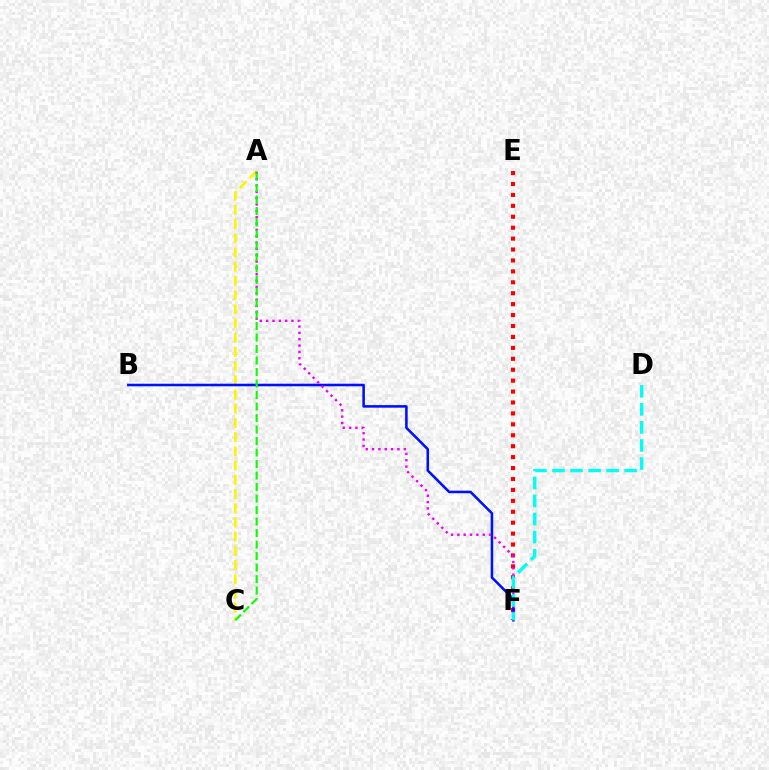{('E', 'F'): [{'color': '#ff0000', 'line_style': 'dotted', 'thickness': 2.97}], ('A', 'C'): [{'color': '#fcf500', 'line_style': 'dashed', 'thickness': 1.93}, {'color': '#08ff00', 'line_style': 'dashed', 'thickness': 1.56}], ('B', 'F'): [{'color': '#0010ff', 'line_style': 'solid', 'thickness': 1.85}], ('A', 'F'): [{'color': '#ee00ff', 'line_style': 'dotted', 'thickness': 1.72}], ('D', 'F'): [{'color': '#00fff6', 'line_style': 'dashed', 'thickness': 2.45}]}